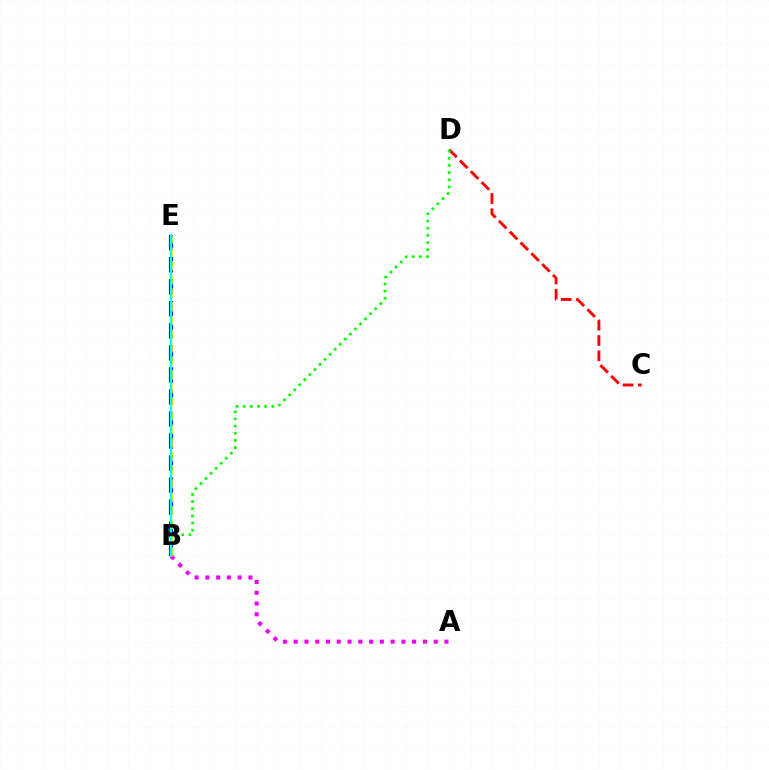{('C', 'D'): [{'color': '#ff0000', 'line_style': 'dashed', 'thickness': 2.08}], ('B', 'E'): [{'color': '#0010ff', 'line_style': 'dashed', 'thickness': 2.99}, {'color': '#fcf500', 'line_style': 'dashed', 'thickness': 1.85}, {'color': '#00fff6', 'line_style': 'solid', 'thickness': 1.61}], ('B', 'D'): [{'color': '#08ff00', 'line_style': 'dotted', 'thickness': 1.95}], ('A', 'B'): [{'color': '#ee00ff', 'line_style': 'dotted', 'thickness': 2.93}]}